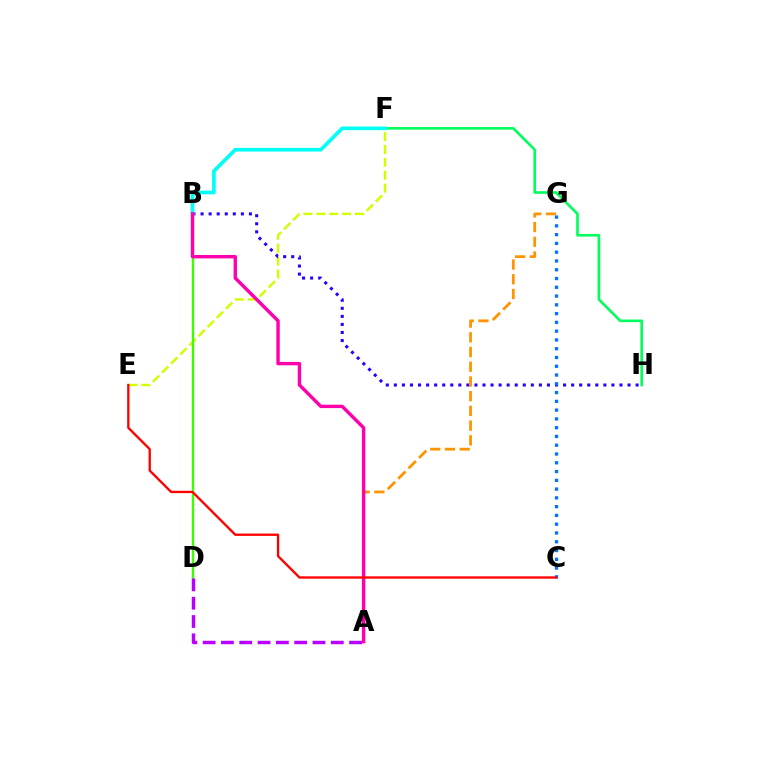{('E', 'F'): [{'color': '#d1ff00', 'line_style': 'dashed', 'thickness': 1.75}], ('B', 'H'): [{'color': '#2500ff', 'line_style': 'dotted', 'thickness': 2.19}], ('A', 'G'): [{'color': '#ff9400', 'line_style': 'dashed', 'thickness': 2.0}], ('F', 'H'): [{'color': '#00ff5c', 'line_style': 'solid', 'thickness': 1.89}], ('B', 'D'): [{'color': '#3dff00', 'line_style': 'solid', 'thickness': 1.7}], ('B', 'F'): [{'color': '#00fff6', 'line_style': 'solid', 'thickness': 2.64}], ('C', 'G'): [{'color': '#0074ff', 'line_style': 'dotted', 'thickness': 2.38}], ('A', 'B'): [{'color': '#ff00ac', 'line_style': 'solid', 'thickness': 2.45}], ('A', 'D'): [{'color': '#b900ff', 'line_style': 'dashed', 'thickness': 2.49}], ('C', 'E'): [{'color': '#ff0000', 'line_style': 'solid', 'thickness': 1.68}]}